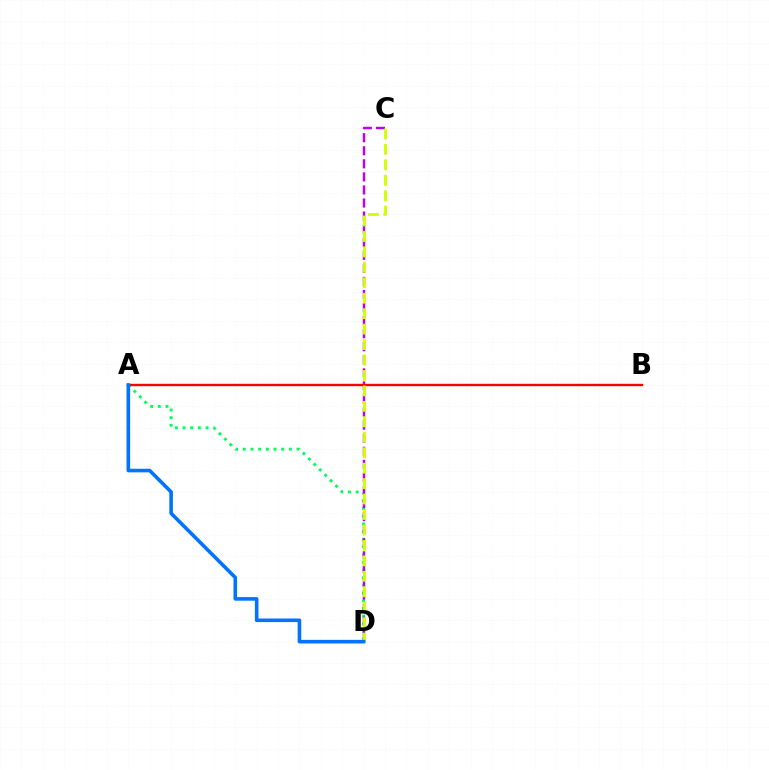{('A', 'D'): [{'color': '#00ff5c', 'line_style': 'dotted', 'thickness': 2.09}, {'color': '#0074ff', 'line_style': 'solid', 'thickness': 2.6}], ('C', 'D'): [{'color': '#b900ff', 'line_style': 'dashed', 'thickness': 1.78}, {'color': '#d1ff00', 'line_style': 'dashed', 'thickness': 2.1}], ('A', 'B'): [{'color': '#ff0000', 'line_style': 'solid', 'thickness': 1.73}]}